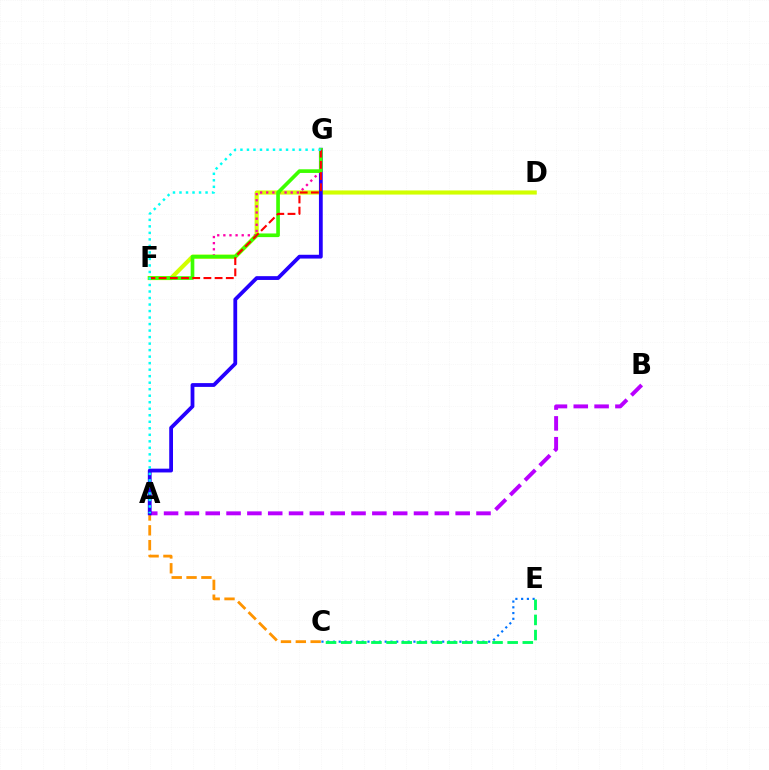{('A', 'C'): [{'color': '#ff9400', 'line_style': 'dashed', 'thickness': 2.02}], ('D', 'F'): [{'color': '#d1ff00', 'line_style': 'solid', 'thickness': 2.97}], ('A', 'B'): [{'color': '#b900ff', 'line_style': 'dashed', 'thickness': 2.83}], ('A', 'G'): [{'color': '#2500ff', 'line_style': 'solid', 'thickness': 2.73}, {'color': '#00fff6', 'line_style': 'dotted', 'thickness': 1.77}], ('F', 'G'): [{'color': '#ff00ac', 'line_style': 'dotted', 'thickness': 1.66}, {'color': '#3dff00', 'line_style': 'solid', 'thickness': 2.64}, {'color': '#ff0000', 'line_style': 'dashed', 'thickness': 1.52}], ('C', 'E'): [{'color': '#0074ff', 'line_style': 'dotted', 'thickness': 1.56}, {'color': '#00ff5c', 'line_style': 'dashed', 'thickness': 2.06}]}